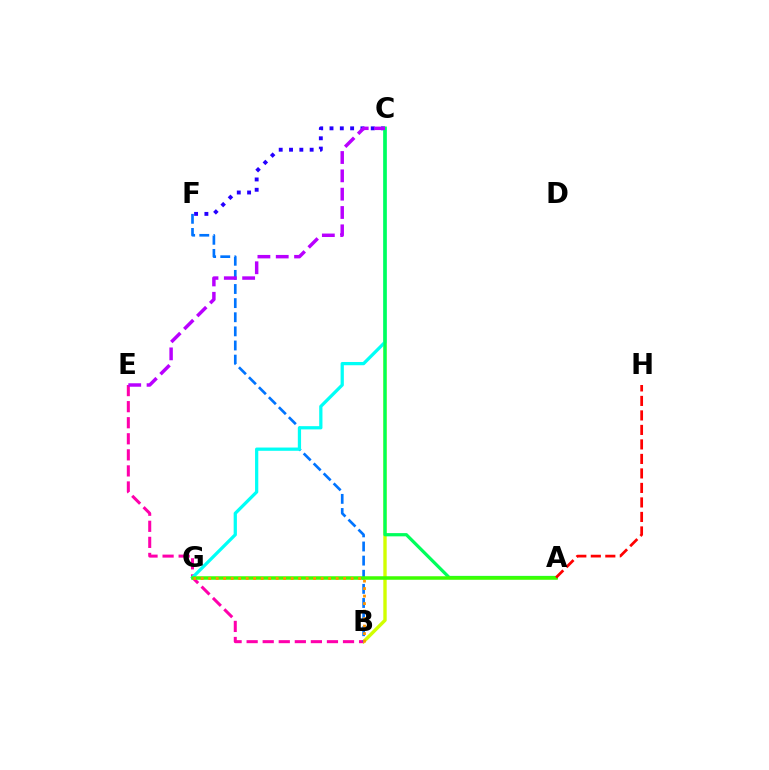{('C', 'F'): [{'color': '#2500ff', 'line_style': 'dotted', 'thickness': 2.8}], ('B', 'C'): [{'color': '#d1ff00', 'line_style': 'solid', 'thickness': 2.44}], ('B', 'E'): [{'color': '#ff00ac', 'line_style': 'dashed', 'thickness': 2.18}], ('B', 'F'): [{'color': '#0074ff', 'line_style': 'dashed', 'thickness': 1.92}], ('C', 'G'): [{'color': '#00fff6', 'line_style': 'solid', 'thickness': 2.34}], ('A', 'C'): [{'color': '#00ff5c', 'line_style': 'solid', 'thickness': 2.33}], ('A', 'G'): [{'color': '#3dff00', 'line_style': 'solid', 'thickness': 2.53}], ('B', 'G'): [{'color': '#ff9400', 'line_style': 'dotted', 'thickness': 2.04}], ('A', 'H'): [{'color': '#ff0000', 'line_style': 'dashed', 'thickness': 1.97}], ('C', 'E'): [{'color': '#b900ff', 'line_style': 'dashed', 'thickness': 2.49}]}